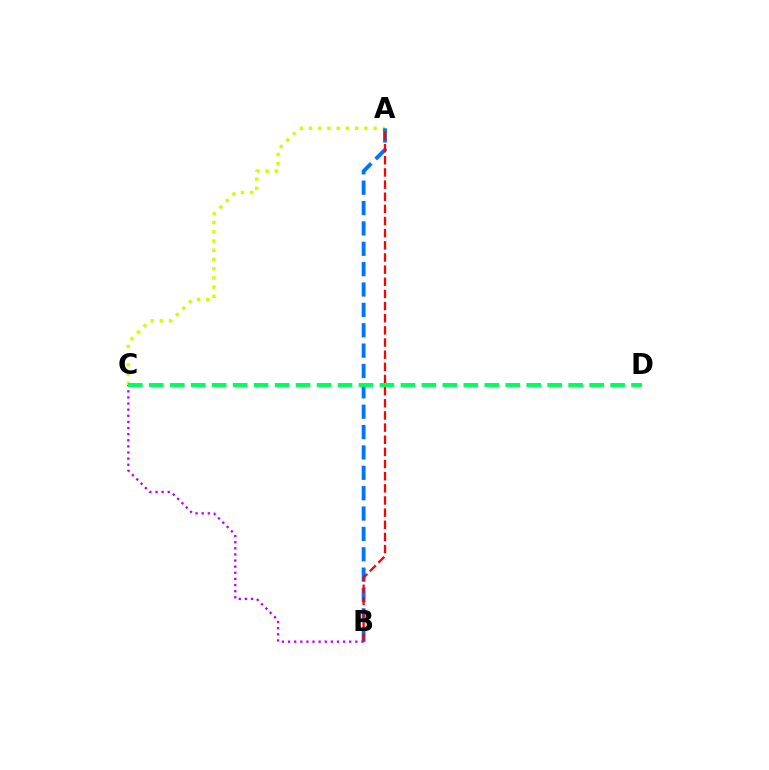{('A', 'C'): [{'color': '#d1ff00', 'line_style': 'dotted', 'thickness': 2.5}], ('B', 'C'): [{'color': '#b900ff', 'line_style': 'dotted', 'thickness': 1.66}], ('A', 'B'): [{'color': '#0074ff', 'line_style': 'dashed', 'thickness': 2.77}, {'color': '#ff0000', 'line_style': 'dashed', 'thickness': 1.65}], ('C', 'D'): [{'color': '#00ff5c', 'line_style': 'dashed', 'thickness': 2.85}]}